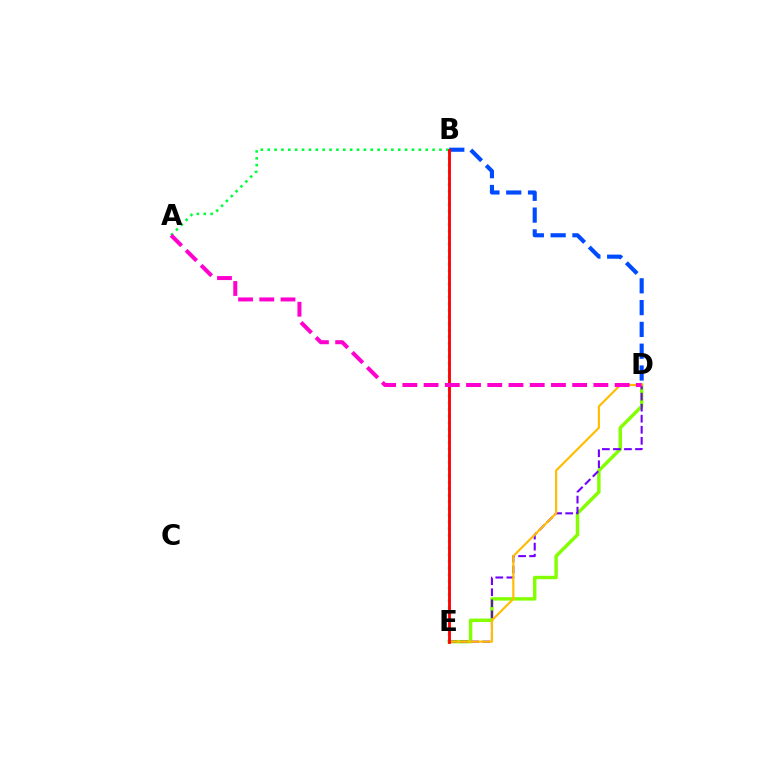{('D', 'E'): [{'color': '#84ff00', 'line_style': 'solid', 'thickness': 2.47}, {'color': '#7200ff', 'line_style': 'dashed', 'thickness': 1.5}, {'color': '#ffbd00', 'line_style': 'solid', 'thickness': 1.55}], ('A', 'B'): [{'color': '#00ff39', 'line_style': 'dotted', 'thickness': 1.87}], ('B', 'D'): [{'color': '#004bff', 'line_style': 'dashed', 'thickness': 2.96}], ('B', 'E'): [{'color': '#00fff6', 'line_style': 'dotted', 'thickness': 1.8}, {'color': '#ff0000', 'line_style': 'solid', 'thickness': 2.04}], ('A', 'D'): [{'color': '#ff00cf', 'line_style': 'dashed', 'thickness': 2.88}]}